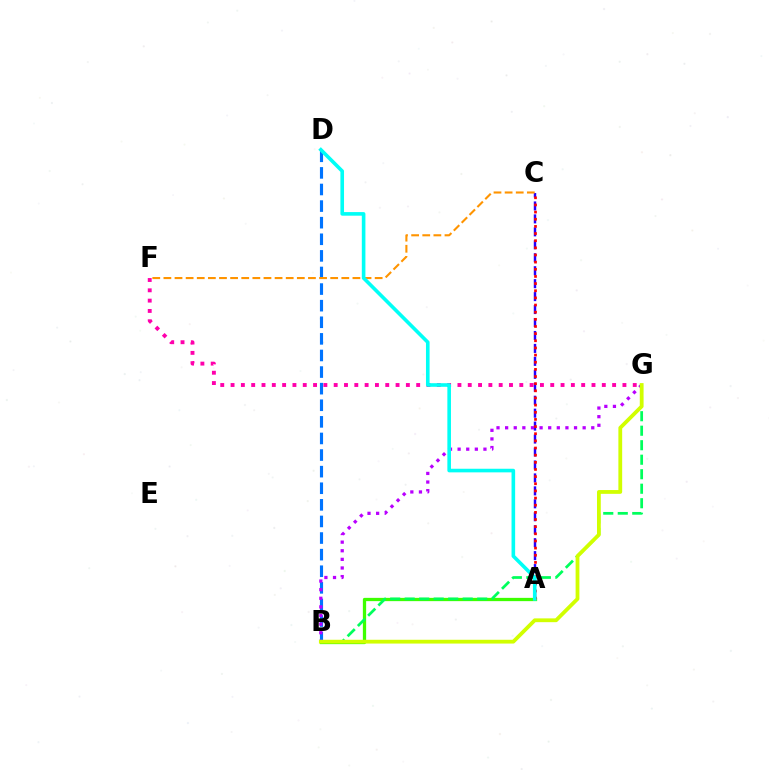{('A', 'B'): [{'color': '#3dff00', 'line_style': 'solid', 'thickness': 2.35}], ('A', 'C'): [{'color': '#2500ff', 'line_style': 'dashed', 'thickness': 1.76}, {'color': '#ff0000', 'line_style': 'dotted', 'thickness': 1.94}], ('F', 'G'): [{'color': '#ff00ac', 'line_style': 'dotted', 'thickness': 2.8}], ('B', 'D'): [{'color': '#0074ff', 'line_style': 'dashed', 'thickness': 2.25}], ('B', 'G'): [{'color': '#00ff5c', 'line_style': 'dashed', 'thickness': 1.97}, {'color': '#b900ff', 'line_style': 'dotted', 'thickness': 2.34}, {'color': '#d1ff00', 'line_style': 'solid', 'thickness': 2.73}], ('C', 'F'): [{'color': '#ff9400', 'line_style': 'dashed', 'thickness': 1.51}], ('A', 'D'): [{'color': '#00fff6', 'line_style': 'solid', 'thickness': 2.6}]}